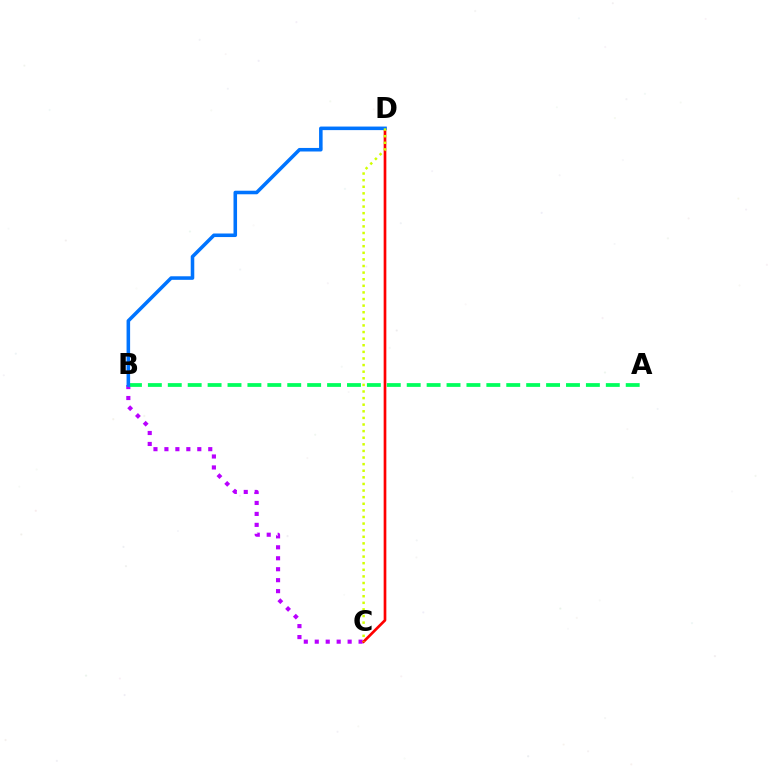{('B', 'C'): [{'color': '#b900ff', 'line_style': 'dotted', 'thickness': 2.98}], ('C', 'D'): [{'color': '#ff0000', 'line_style': 'solid', 'thickness': 1.93}, {'color': '#d1ff00', 'line_style': 'dotted', 'thickness': 1.79}], ('A', 'B'): [{'color': '#00ff5c', 'line_style': 'dashed', 'thickness': 2.7}], ('B', 'D'): [{'color': '#0074ff', 'line_style': 'solid', 'thickness': 2.56}]}